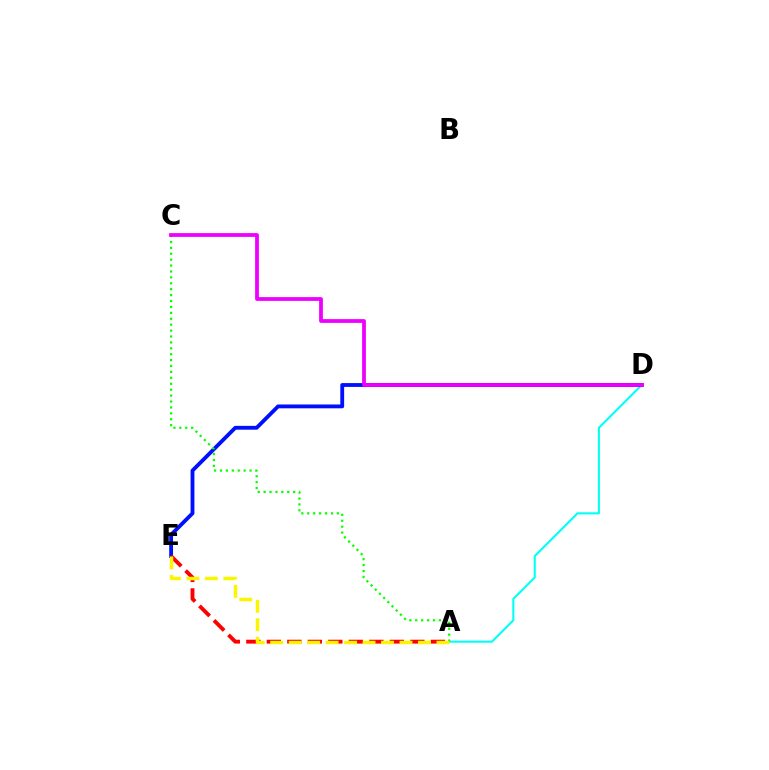{('A', 'D'): [{'color': '#00fff6', 'line_style': 'solid', 'thickness': 1.5}], ('D', 'E'): [{'color': '#0010ff', 'line_style': 'solid', 'thickness': 2.76}], ('A', 'E'): [{'color': '#ff0000', 'line_style': 'dashed', 'thickness': 2.79}, {'color': '#fcf500', 'line_style': 'dashed', 'thickness': 2.51}], ('A', 'C'): [{'color': '#08ff00', 'line_style': 'dotted', 'thickness': 1.61}], ('C', 'D'): [{'color': '#ee00ff', 'line_style': 'solid', 'thickness': 2.72}]}